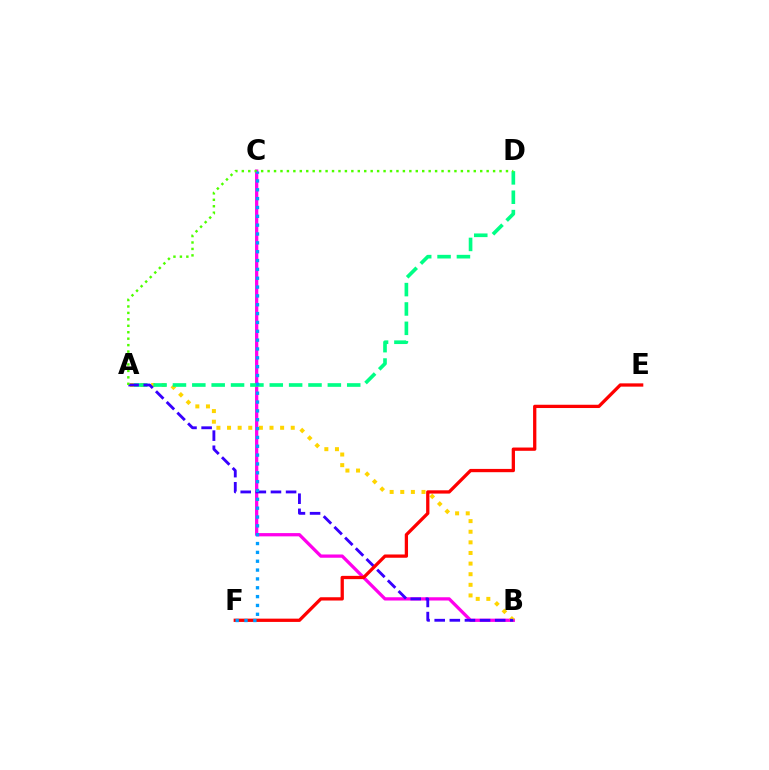{('B', 'C'): [{'color': '#ff00ed', 'line_style': 'solid', 'thickness': 2.35}], ('A', 'B'): [{'color': '#ffd500', 'line_style': 'dotted', 'thickness': 2.88}, {'color': '#3700ff', 'line_style': 'dashed', 'thickness': 2.05}], ('A', 'D'): [{'color': '#00ff86', 'line_style': 'dashed', 'thickness': 2.63}, {'color': '#4fff00', 'line_style': 'dotted', 'thickness': 1.75}], ('E', 'F'): [{'color': '#ff0000', 'line_style': 'solid', 'thickness': 2.36}], ('C', 'F'): [{'color': '#009eff', 'line_style': 'dotted', 'thickness': 2.4}]}